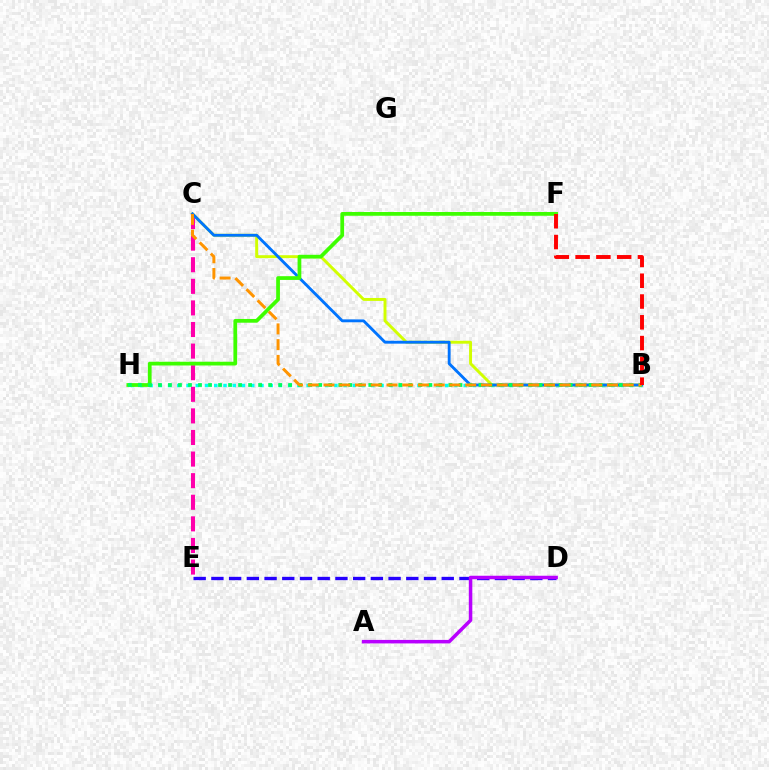{('D', 'E'): [{'color': '#2500ff', 'line_style': 'dashed', 'thickness': 2.41}], ('C', 'E'): [{'color': '#ff00ac', 'line_style': 'dashed', 'thickness': 2.93}], ('B', 'H'): [{'color': '#00fff6', 'line_style': 'dotted', 'thickness': 2.51}, {'color': '#00ff5c', 'line_style': 'dotted', 'thickness': 2.72}], ('A', 'D'): [{'color': '#b900ff', 'line_style': 'solid', 'thickness': 2.53}], ('B', 'C'): [{'color': '#d1ff00', 'line_style': 'solid', 'thickness': 2.11}, {'color': '#0074ff', 'line_style': 'solid', 'thickness': 2.06}, {'color': '#ff9400', 'line_style': 'dashed', 'thickness': 2.14}], ('F', 'H'): [{'color': '#3dff00', 'line_style': 'solid', 'thickness': 2.7}], ('B', 'F'): [{'color': '#ff0000', 'line_style': 'dashed', 'thickness': 2.82}]}